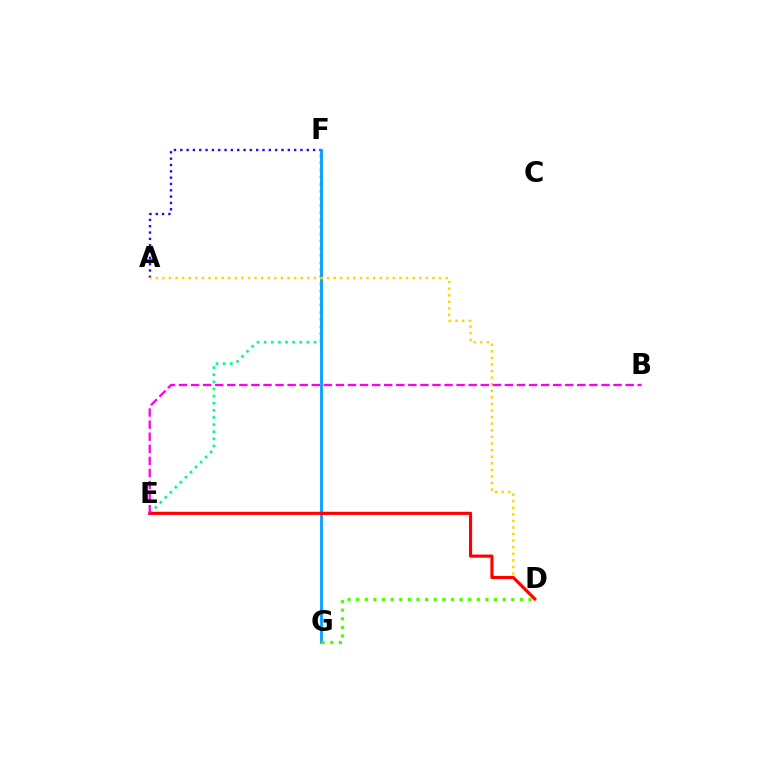{('A', 'F'): [{'color': '#3700ff', 'line_style': 'dotted', 'thickness': 1.72}], ('E', 'F'): [{'color': '#00ff86', 'line_style': 'dotted', 'thickness': 1.94}], ('F', 'G'): [{'color': '#009eff', 'line_style': 'solid', 'thickness': 1.98}], ('A', 'D'): [{'color': '#ffd500', 'line_style': 'dotted', 'thickness': 1.79}], ('D', 'G'): [{'color': '#4fff00', 'line_style': 'dotted', 'thickness': 2.34}], ('D', 'E'): [{'color': '#ff0000', 'line_style': 'solid', 'thickness': 2.26}], ('B', 'E'): [{'color': '#ff00ed', 'line_style': 'dashed', 'thickness': 1.64}]}